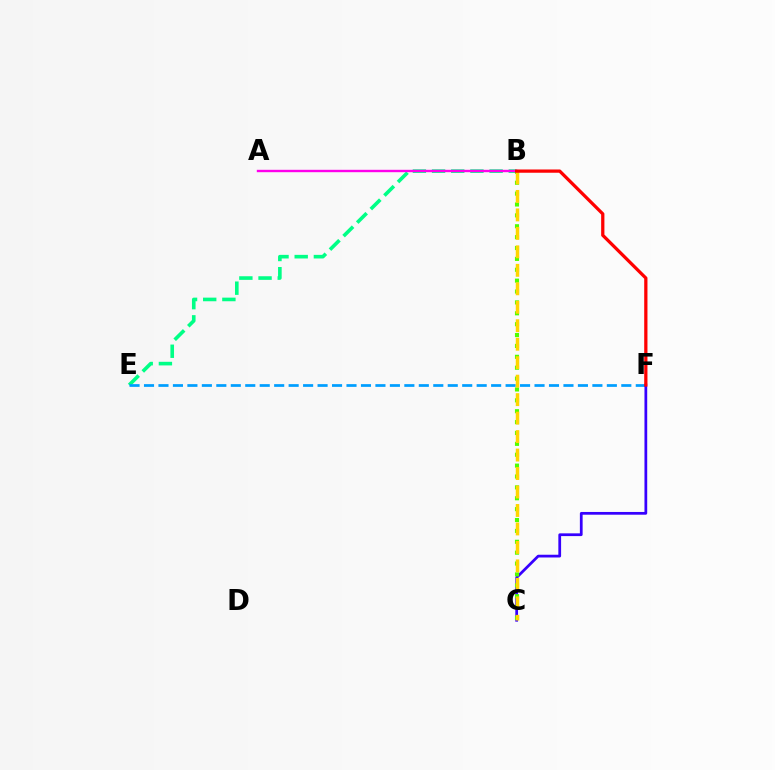{('B', 'E'): [{'color': '#00ff86', 'line_style': 'dashed', 'thickness': 2.61}], ('E', 'F'): [{'color': '#009eff', 'line_style': 'dashed', 'thickness': 1.96}], ('C', 'F'): [{'color': '#3700ff', 'line_style': 'solid', 'thickness': 1.98}], ('B', 'C'): [{'color': '#4fff00', 'line_style': 'dotted', 'thickness': 2.96}, {'color': '#ffd500', 'line_style': 'dashed', 'thickness': 2.51}], ('A', 'B'): [{'color': '#ff00ed', 'line_style': 'solid', 'thickness': 1.72}], ('B', 'F'): [{'color': '#ff0000', 'line_style': 'solid', 'thickness': 2.34}]}